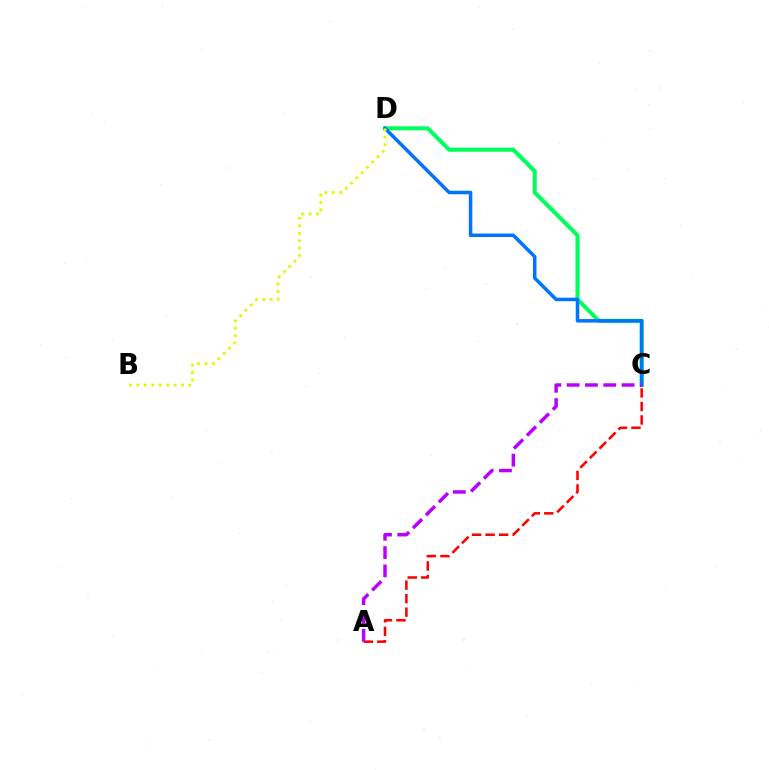{('C', 'D'): [{'color': '#00ff5c', 'line_style': 'solid', 'thickness': 2.93}, {'color': '#0074ff', 'line_style': 'solid', 'thickness': 2.53}], ('A', 'C'): [{'color': '#ff0000', 'line_style': 'dashed', 'thickness': 1.84}, {'color': '#b900ff', 'line_style': 'dashed', 'thickness': 2.49}], ('B', 'D'): [{'color': '#d1ff00', 'line_style': 'dotted', 'thickness': 2.02}]}